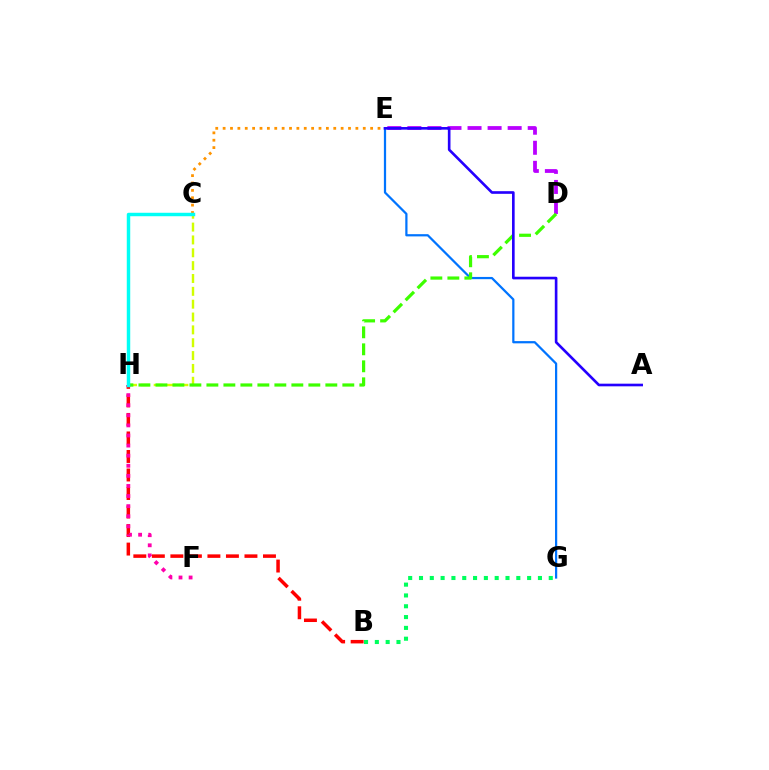{('B', 'H'): [{'color': '#ff0000', 'line_style': 'dashed', 'thickness': 2.52}], ('C', 'H'): [{'color': '#d1ff00', 'line_style': 'dashed', 'thickness': 1.75}, {'color': '#00fff6', 'line_style': 'solid', 'thickness': 2.48}], ('D', 'E'): [{'color': '#b900ff', 'line_style': 'dashed', 'thickness': 2.72}], ('E', 'G'): [{'color': '#0074ff', 'line_style': 'solid', 'thickness': 1.61}], ('C', 'E'): [{'color': '#ff9400', 'line_style': 'dotted', 'thickness': 2.0}], ('F', 'H'): [{'color': '#ff00ac', 'line_style': 'dotted', 'thickness': 2.74}], ('D', 'H'): [{'color': '#3dff00', 'line_style': 'dashed', 'thickness': 2.31}], ('A', 'E'): [{'color': '#2500ff', 'line_style': 'solid', 'thickness': 1.9}], ('B', 'G'): [{'color': '#00ff5c', 'line_style': 'dotted', 'thickness': 2.94}]}